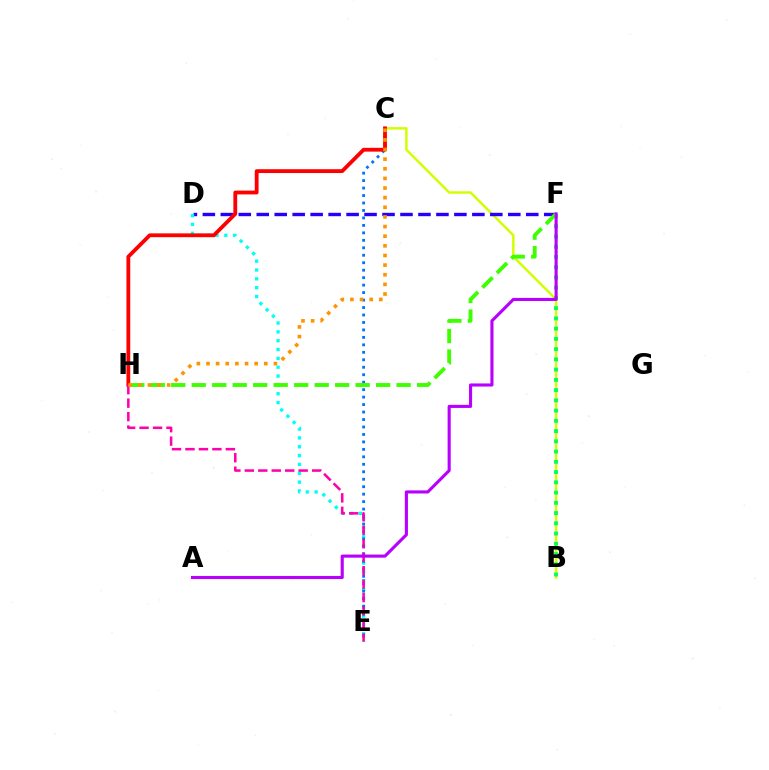{('B', 'C'): [{'color': '#d1ff00', 'line_style': 'solid', 'thickness': 1.77}], ('D', 'F'): [{'color': '#2500ff', 'line_style': 'dashed', 'thickness': 2.44}], ('D', 'E'): [{'color': '#00fff6', 'line_style': 'dotted', 'thickness': 2.4}], ('C', 'E'): [{'color': '#0074ff', 'line_style': 'dotted', 'thickness': 2.03}], ('C', 'H'): [{'color': '#ff0000', 'line_style': 'solid', 'thickness': 2.75}, {'color': '#ff9400', 'line_style': 'dotted', 'thickness': 2.62}], ('E', 'H'): [{'color': '#ff00ac', 'line_style': 'dashed', 'thickness': 1.83}], ('B', 'F'): [{'color': '#00ff5c', 'line_style': 'dotted', 'thickness': 2.78}], ('F', 'H'): [{'color': '#3dff00', 'line_style': 'dashed', 'thickness': 2.78}], ('A', 'F'): [{'color': '#b900ff', 'line_style': 'solid', 'thickness': 2.23}]}